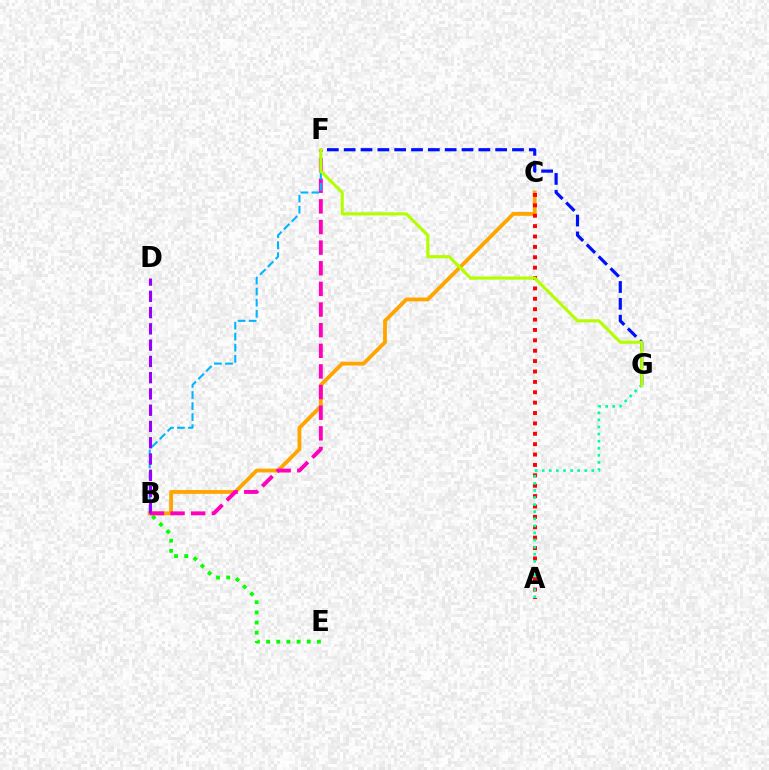{('B', 'C'): [{'color': '#ffa500', 'line_style': 'solid', 'thickness': 2.74}], ('A', 'C'): [{'color': '#ff0000', 'line_style': 'dotted', 'thickness': 2.82}], ('B', 'E'): [{'color': '#08ff00', 'line_style': 'dotted', 'thickness': 2.76}], ('B', 'F'): [{'color': '#ff00bd', 'line_style': 'dashed', 'thickness': 2.8}, {'color': '#00b5ff', 'line_style': 'dashed', 'thickness': 1.5}], ('A', 'G'): [{'color': '#00ff9d', 'line_style': 'dotted', 'thickness': 1.93}], ('B', 'D'): [{'color': '#9b00ff', 'line_style': 'dashed', 'thickness': 2.21}], ('F', 'G'): [{'color': '#0010ff', 'line_style': 'dashed', 'thickness': 2.29}, {'color': '#b3ff00', 'line_style': 'solid', 'thickness': 2.25}]}